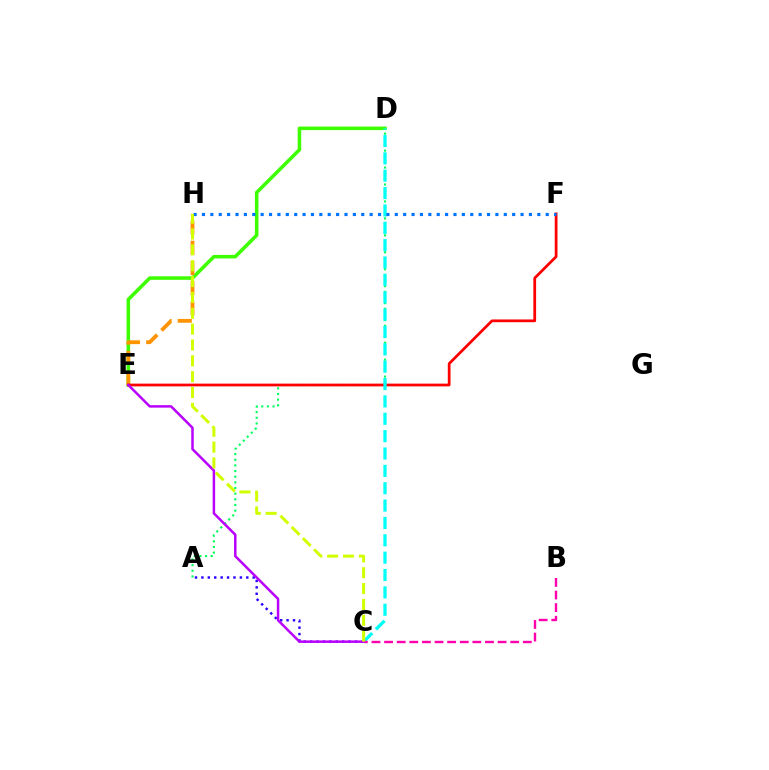{('A', 'D'): [{'color': '#00ff5c', 'line_style': 'dotted', 'thickness': 1.54}], ('D', 'E'): [{'color': '#3dff00', 'line_style': 'solid', 'thickness': 2.55}], ('E', 'H'): [{'color': '#ff9400', 'line_style': 'dashed', 'thickness': 2.74}], ('E', 'F'): [{'color': '#ff0000', 'line_style': 'solid', 'thickness': 1.98}], ('A', 'C'): [{'color': '#2500ff', 'line_style': 'dotted', 'thickness': 1.74}], ('C', 'D'): [{'color': '#00fff6', 'line_style': 'dashed', 'thickness': 2.36}], ('F', 'H'): [{'color': '#0074ff', 'line_style': 'dotted', 'thickness': 2.28}], ('B', 'C'): [{'color': '#ff00ac', 'line_style': 'dashed', 'thickness': 1.71}], ('C', 'E'): [{'color': '#b900ff', 'line_style': 'solid', 'thickness': 1.79}], ('C', 'H'): [{'color': '#d1ff00', 'line_style': 'dashed', 'thickness': 2.15}]}